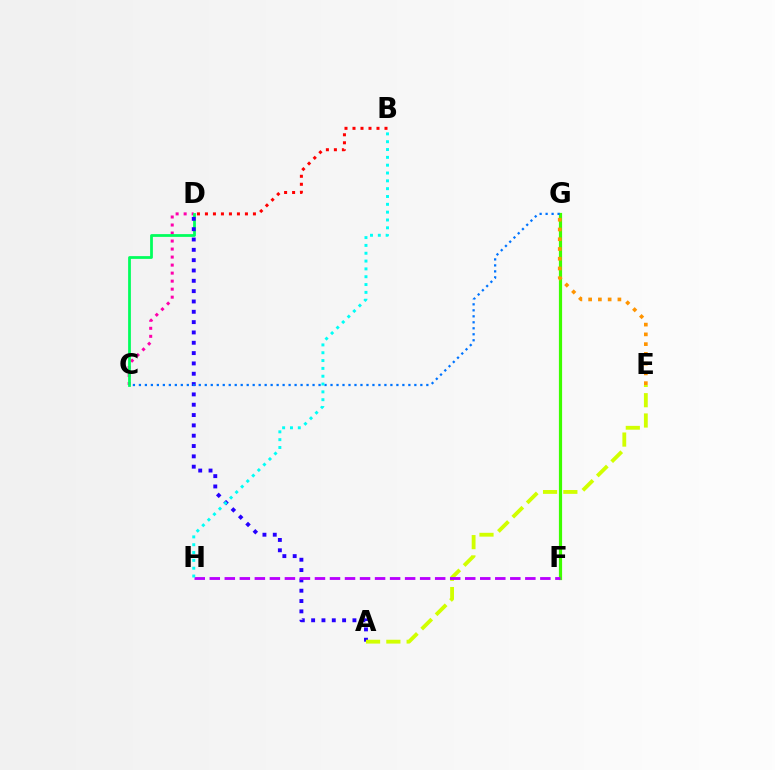{('C', 'D'): [{'color': '#ff00ac', 'line_style': 'dotted', 'thickness': 2.18}, {'color': '#00ff5c', 'line_style': 'solid', 'thickness': 1.99}], ('A', 'D'): [{'color': '#2500ff', 'line_style': 'dotted', 'thickness': 2.81}], ('F', 'G'): [{'color': '#3dff00', 'line_style': 'solid', 'thickness': 2.3}], ('A', 'E'): [{'color': '#d1ff00', 'line_style': 'dashed', 'thickness': 2.76}], ('C', 'G'): [{'color': '#0074ff', 'line_style': 'dotted', 'thickness': 1.63}], ('F', 'H'): [{'color': '#b900ff', 'line_style': 'dashed', 'thickness': 2.04}], ('B', 'D'): [{'color': '#ff0000', 'line_style': 'dotted', 'thickness': 2.17}], ('E', 'G'): [{'color': '#ff9400', 'line_style': 'dotted', 'thickness': 2.65}], ('B', 'H'): [{'color': '#00fff6', 'line_style': 'dotted', 'thickness': 2.13}]}